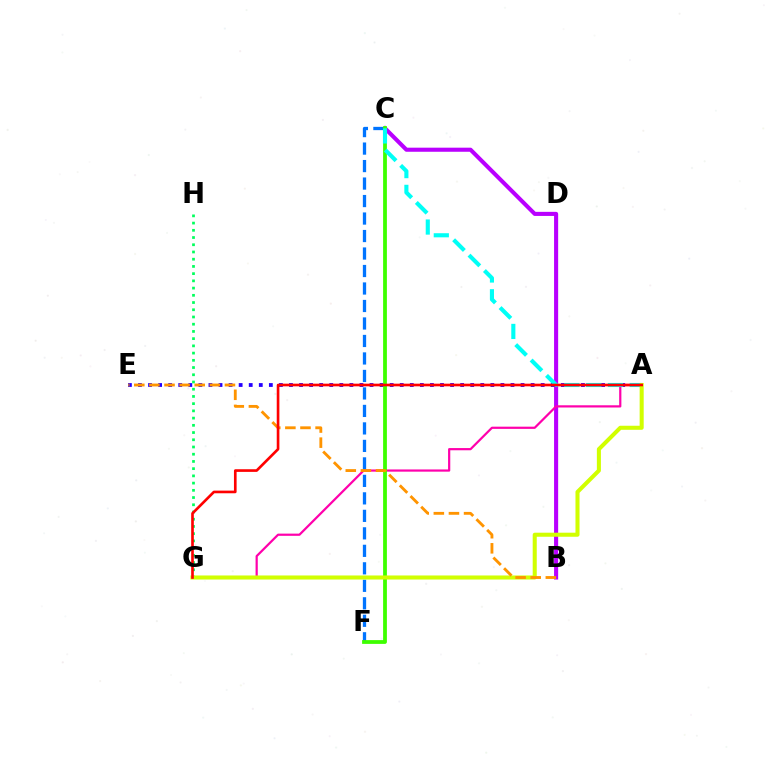{('B', 'C'): [{'color': '#b900ff', 'line_style': 'solid', 'thickness': 2.94}], ('C', 'F'): [{'color': '#0074ff', 'line_style': 'dashed', 'thickness': 2.38}, {'color': '#3dff00', 'line_style': 'solid', 'thickness': 2.72}], ('A', 'E'): [{'color': '#2500ff', 'line_style': 'dotted', 'thickness': 2.74}], ('A', 'G'): [{'color': '#ff00ac', 'line_style': 'solid', 'thickness': 1.59}, {'color': '#d1ff00', 'line_style': 'solid', 'thickness': 2.92}, {'color': '#ff0000', 'line_style': 'solid', 'thickness': 1.91}], ('G', 'H'): [{'color': '#00ff5c', 'line_style': 'dotted', 'thickness': 1.96}], ('A', 'C'): [{'color': '#00fff6', 'line_style': 'dashed', 'thickness': 2.96}], ('B', 'E'): [{'color': '#ff9400', 'line_style': 'dashed', 'thickness': 2.05}]}